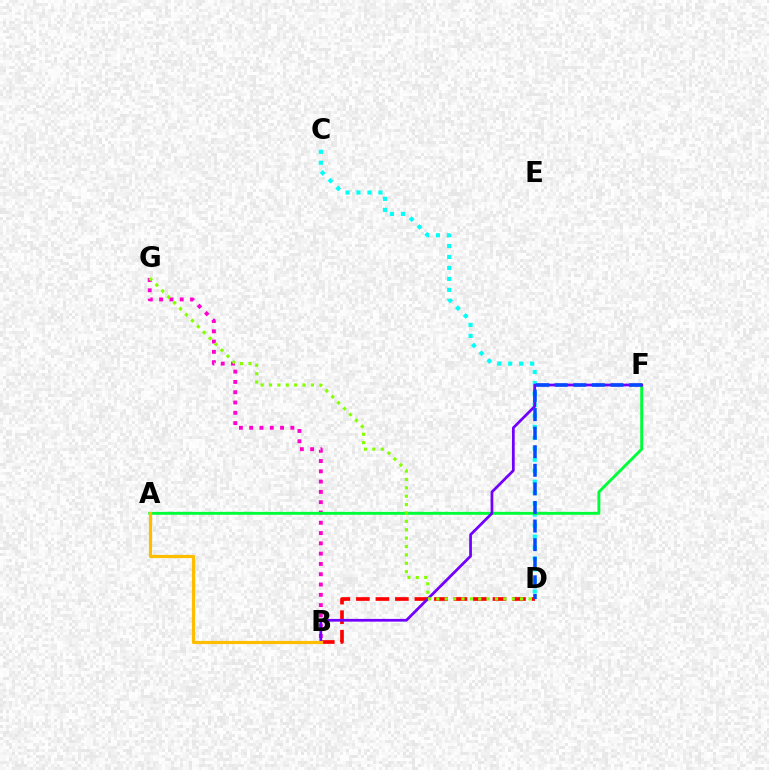{('C', 'D'): [{'color': '#00fff6', 'line_style': 'dotted', 'thickness': 2.98}], ('B', 'G'): [{'color': '#ff00cf', 'line_style': 'dotted', 'thickness': 2.8}], ('B', 'D'): [{'color': '#ff0000', 'line_style': 'dashed', 'thickness': 2.65}], ('A', 'F'): [{'color': '#00ff39', 'line_style': 'solid', 'thickness': 2.09}], ('B', 'F'): [{'color': '#7200ff', 'line_style': 'solid', 'thickness': 1.97}], ('A', 'B'): [{'color': '#ffbd00', 'line_style': 'solid', 'thickness': 2.29}], ('D', 'F'): [{'color': '#004bff', 'line_style': 'dashed', 'thickness': 2.52}], ('D', 'G'): [{'color': '#84ff00', 'line_style': 'dotted', 'thickness': 2.28}]}